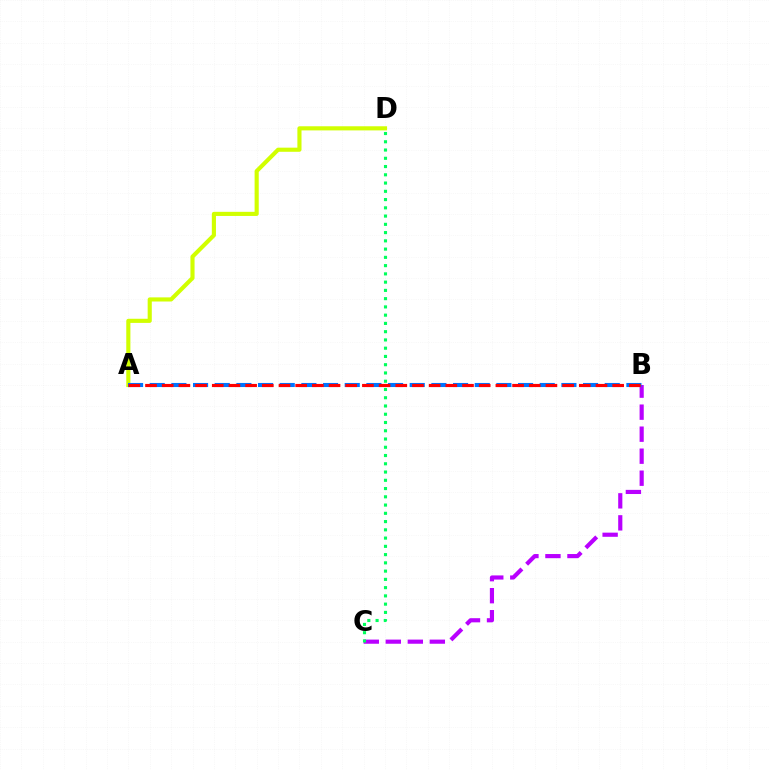{('B', 'C'): [{'color': '#b900ff', 'line_style': 'dashed', 'thickness': 2.99}], ('A', 'D'): [{'color': '#d1ff00', 'line_style': 'solid', 'thickness': 2.97}], ('A', 'B'): [{'color': '#0074ff', 'line_style': 'dashed', 'thickness': 2.94}, {'color': '#ff0000', 'line_style': 'dashed', 'thickness': 2.27}], ('C', 'D'): [{'color': '#00ff5c', 'line_style': 'dotted', 'thickness': 2.24}]}